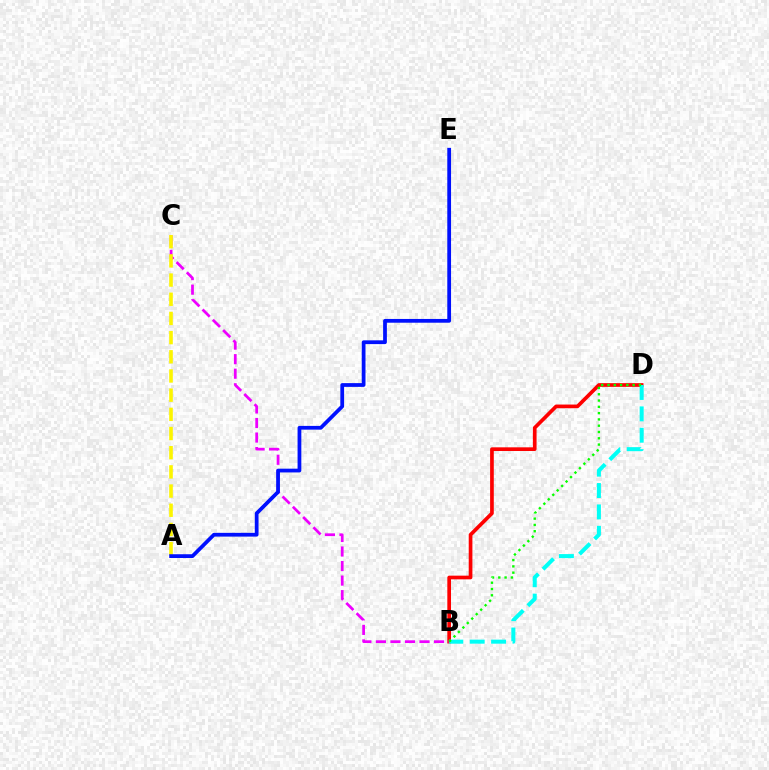{('B', 'D'): [{'color': '#ff0000', 'line_style': 'solid', 'thickness': 2.65}, {'color': '#00fff6', 'line_style': 'dashed', 'thickness': 2.91}, {'color': '#08ff00', 'line_style': 'dotted', 'thickness': 1.71}], ('B', 'C'): [{'color': '#ee00ff', 'line_style': 'dashed', 'thickness': 1.98}], ('A', 'C'): [{'color': '#fcf500', 'line_style': 'dashed', 'thickness': 2.61}], ('A', 'E'): [{'color': '#0010ff', 'line_style': 'solid', 'thickness': 2.71}]}